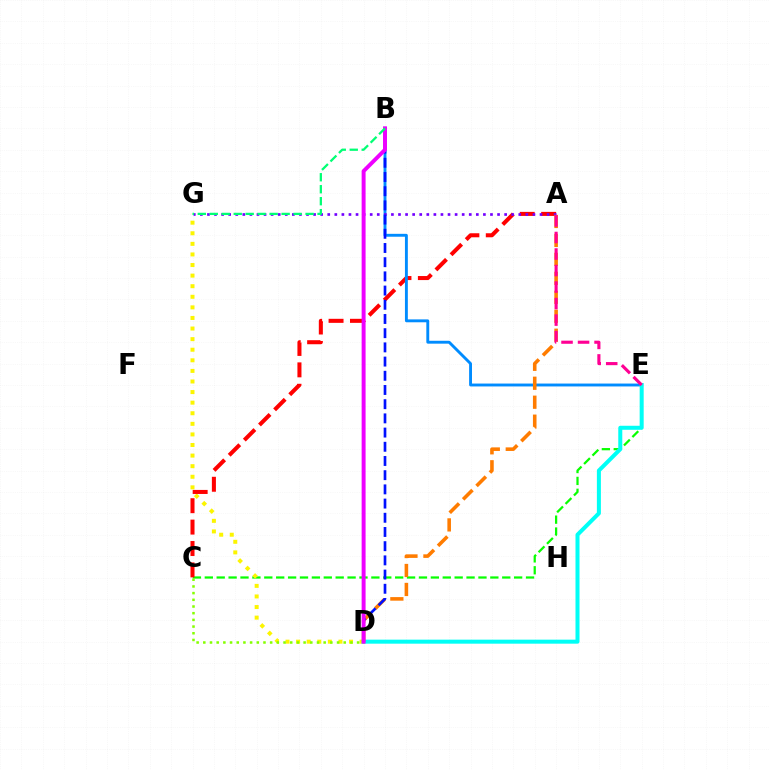{('C', 'E'): [{'color': '#08ff00', 'line_style': 'dashed', 'thickness': 1.62}], ('D', 'G'): [{'color': '#fcf500', 'line_style': 'dotted', 'thickness': 2.88}], ('A', 'C'): [{'color': '#ff0000', 'line_style': 'dashed', 'thickness': 2.91}], ('B', 'E'): [{'color': '#008cff', 'line_style': 'solid', 'thickness': 2.08}], ('A', 'G'): [{'color': '#7200ff', 'line_style': 'dotted', 'thickness': 1.92}], ('D', 'E'): [{'color': '#00fff6', 'line_style': 'solid', 'thickness': 2.89}], ('C', 'D'): [{'color': '#84ff00', 'line_style': 'dotted', 'thickness': 1.82}], ('A', 'D'): [{'color': '#ff7c00', 'line_style': 'dashed', 'thickness': 2.58}], ('B', 'D'): [{'color': '#0010ff', 'line_style': 'dashed', 'thickness': 1.93}, {'color': '#ee00ff', 'line_style': 'solid', 'thickness': 2.84}], ('B', 'G'): [{'color': '#00ff74', 'line_style': 'dashed', 'thickness': 1.63}], ('A', 'E'): [{'color': '#ff0094', 'line_style': 'dashed', 'thickness': 2.24}]}